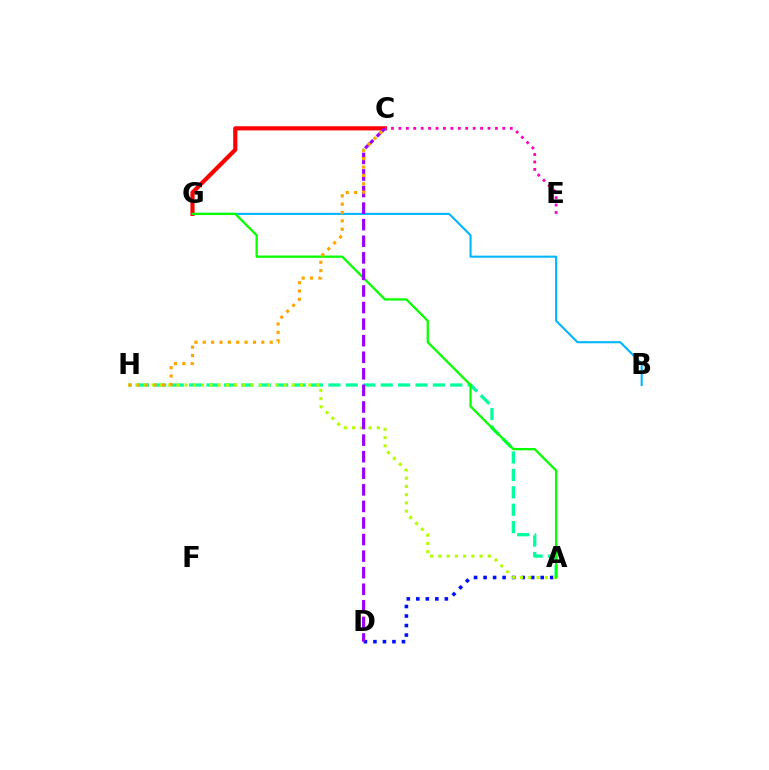{('B', 'G'): [{'color': '#00b5ff', 'line_style': 'solid', 'thickness': 1.5}], ('C', 'G'): [{'color': '#ff0000', 'line_style': 'solid', 'thickness': 2.99}], ('A', 'H'): [{'color': '#00ff9d', 'line_style': 'dashed', 'thickness': 2.37}, {'color': '#b3ff00', 'line_style': 'dotted', 'thickness': 2.24}], ('A', 'D'): [{'color': '#0010ff', 'line_style': 'dotted', 'thickness': 2.59}], ('A', 'G'): [{'color': '#08ff00', 'line_style': 'solid', 'thickness': 1.66}], ('C', 'E'): [{'color': '#ff00bd', 'line_style': 'dotted', 'thickness': 2.02}], ('C', 'D'): [{'color': '#9b00ff', 'line_style': 'dashed', 'thickness': 2.25}], ('C', 'H'): [{'color': '#ffa500', 'line_style': 'dotted', 'thickness': 2.27}]}